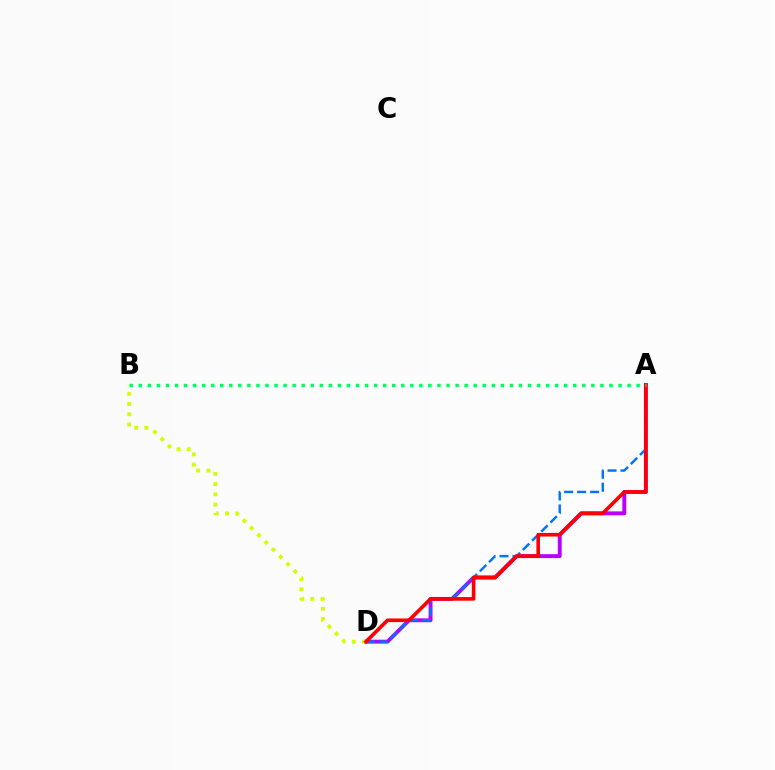{('A', 'D'): [{'color': '#b900ff', 'line_style': 'solid', 'thickness': 2.81}, {'color': '#0074ff', 'line_style': 'dashed', 'thickness': 1.76}, {'color': '#ff0000', 'line_style': 'solid', 'thickness': 2.62}], ('B', 'D'): [{'color': '#d1ff00', 'line_style': 'dotted', 'thickness': 2.78}], ('A', 'B'): [{'color': '#00ff5c', 'line_style': 'dotted', 'thickness': 2.46}]}